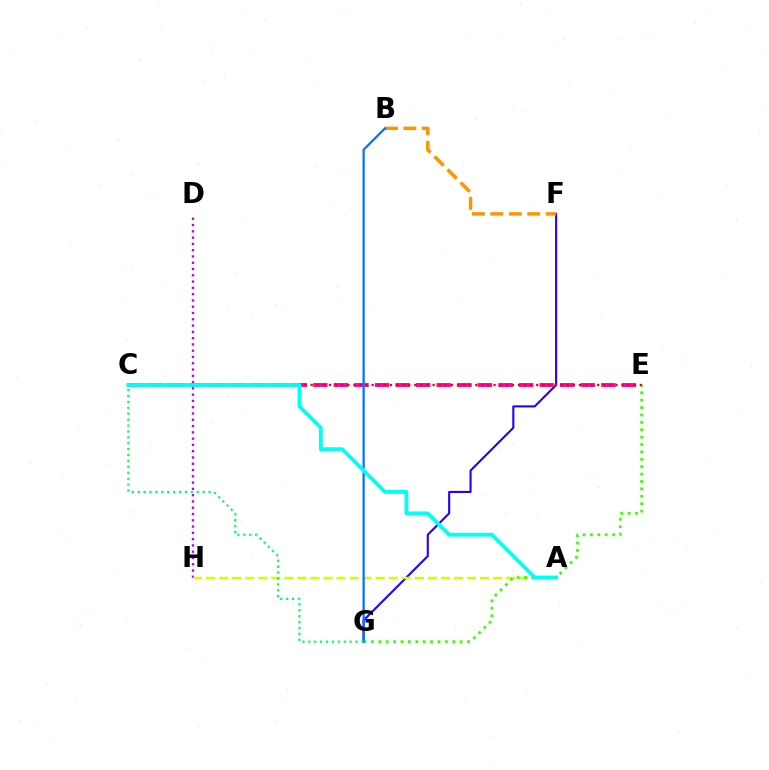{('F', 'G'): [{'color': '#2500ff', 'line_style': 'solid', 'thickness': 1.52}], ('C', 'E'): [{'color': '#ff00ac', 'line_style': 'dashed', 'thickness': 2.79}, {'color': '#ff0000', 'line_style': 'dotted', 'thickness': 1.66}], ('D', 'H'): [{'color': '#b900ff', 'line_style': 'dotted', 'thickness': 1.71}], ('A', 'H'): [{'color': '#d1ff00', 'line_style': 'dashed', 'thickness': 1.77}], ('E', 'G'): [{'color': '#3dff00', 'line_style': 'dotted', 'thickness': 2.01}], ('B', 'F'): [{'color': '#ff9400', 'line_style': 'dashed', 'thickness': 2.5}], ('B', 'G'): [{'color': '#0074ff', 'line_style': 'solid', 'thickness': 1.62}], ('C', 'G'): [{'color': '#00ff5c', 'line_style': 'dotted', 'thickness': 1.6}], ('A', 'C'): [{'color': '#00fff6', 'line_style': 'solid', 'thickness': 2.75}]}